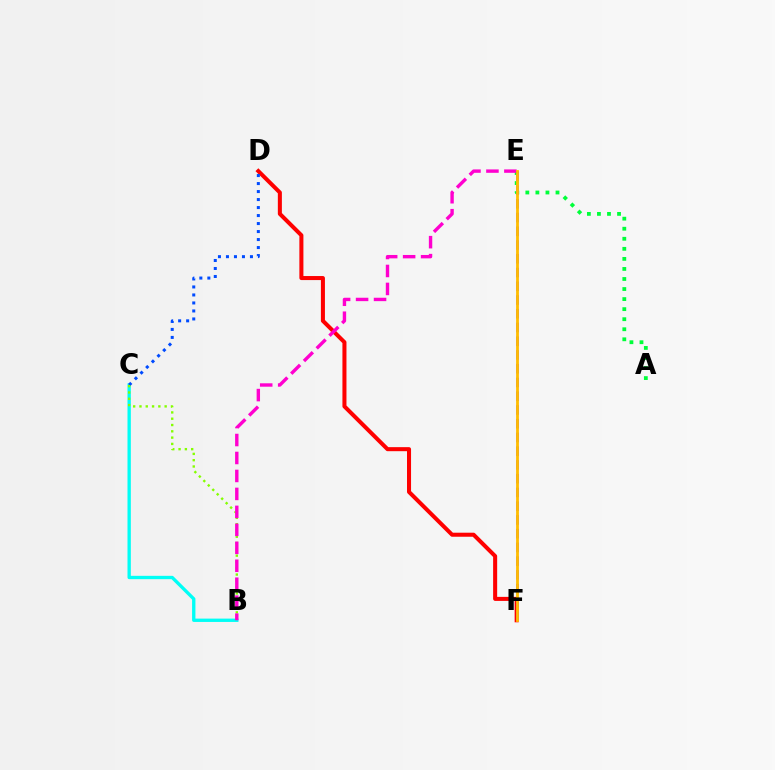{('D', 'F'): [{'color': '#ff0000', 'line_style': 'solid', 'thickness': 2.91}], ('B', 'C'): [{'color': '#00fff6', 'line_style': 'solid', 'thickness': 2.4}, {'color': '#84ff00', 'line_style': 'dotted', 'thickness': 1.71}], ('A', 'E'): [{'color': '#00ff39', 'line_style': 'dotted', 'thickness': 2.73}], ('C', 'D'): [{'color': '#004bff', 'line_style': 'dotted', 'thickness': 2.17}], ('B', 'E'): [{'color': '#ff00cf', 'line_style': 'dashed', 'thickness': 2.44}], ('E', 'F'): [{'color': '#7200ff', 'line_style': 'dashed', 'thickness': 1.87}, {'color': '#ffbd00', 'line_style': 'solid', 'thickness': 2.02}]}